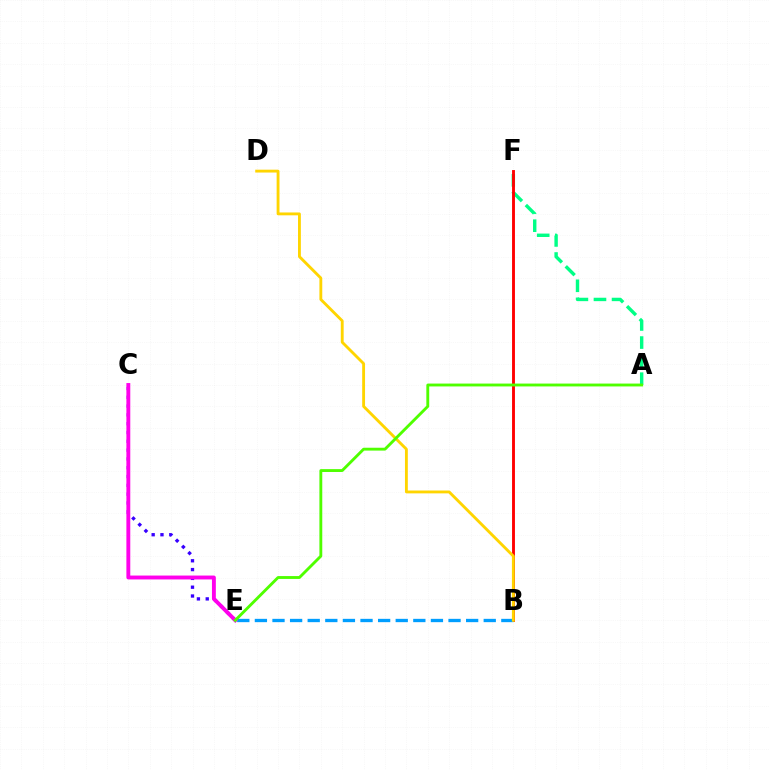{('A', 'F'): [{'color': '#00ff86', 'line_style': 'dashed', 'thickness': 2.45}], ('C', 'E'): [{'color': '#3700ff', 'line_style': 'dotted', 'thickness': 2.39}, {'color': '#ff00ed', 'line_style': 'solid', 'thickness': 2.8}], ('B', 'F'): [{'color': '#ff0000', 'line_style': 'solid', 'thickness': 2.08}], ('B', 'E'): [{'color': '#009eff', 'line_style': 'dashed', 'thickness': 2.39}], ('B', 'D'): [{'color': '#ffd500', 'line_style': 'solid', 'thickness': 2.06}], ('A', 'E'): [{'color': '#4fff00', 'line_style': 'solid', 'thickness': 2.06}]}